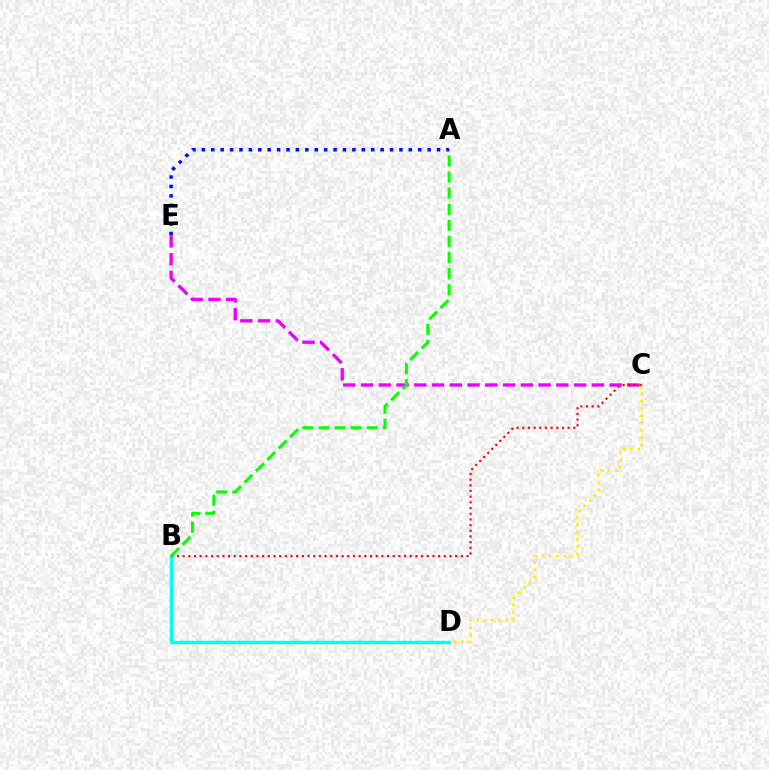{('C', 'D'): [{'color': '#fcf500', 'line_style': 'dotted', 'thickness': 1.99}], ('C', 'E'): [{'color': '#ee00ff', 'line_style': 'dashed', 'thickness': 2.41}], ('B', 'D'): [{'color': '#00fff6', 'line_style': 'solid', 'thickness': 2.48}], ('B', 'C'): [{'color': '#ff0000', 'line_style': 'dotted', 'thickness': 1.54}], ('A', 'B'): [{'color': '#08ff00', 'line_style': 'dashed', 'thickness': 2.19}], ('A', 'E'): [{'color': '#0010ff', 'line_style': 'dotted', 'thickness': 2.56}]}